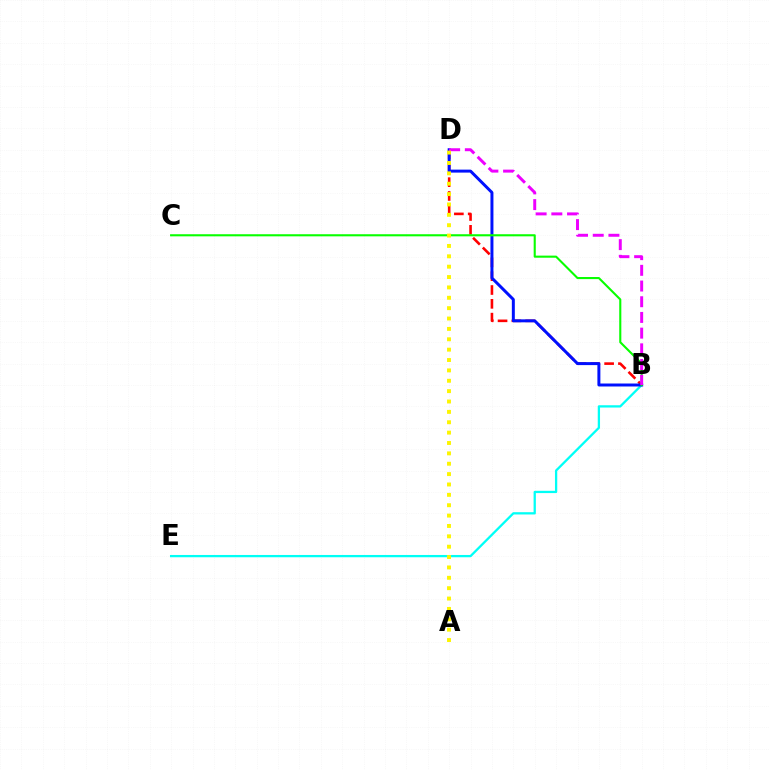{('B', 'D'): [{'color': '#ff0000', 'line_style': 'dashed', 'thickness': 1.88}, {'color': '#0010ff', 'line_style': 'solid', 'thickness': 2.14}, {'color': '#ee00ff', 'line_style': 'dashed', 'thickness': 2.13}], ('B', 'E'): [{'color': '#00fff6', 'line_style': 'solid', 'thickness': 1.64}], ('B', 'C'): [{'color': '#08ff00', 'line_style': 'solid', 'thickness': 1.51}], ('A', 'D'): [{'color': '#fcf500', 'line_style': 'dotted', 'thickness': 2.82}]}